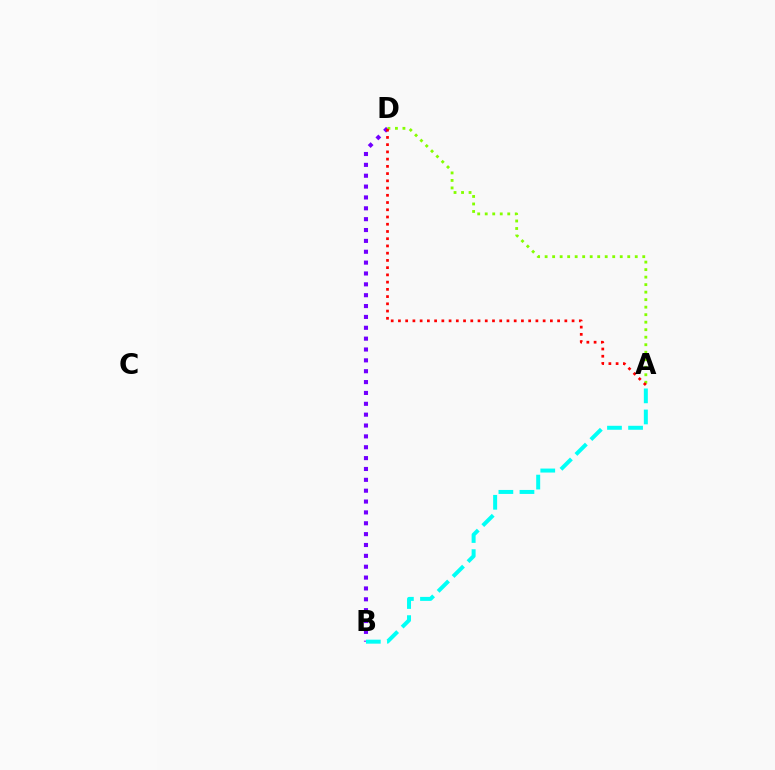{('B', 'D'): [{'color': '#7200ff', 'line_style': 'dotted', 'thickness': 2.95}], ('A', 'D'): [{'color': '#84ff00', 'line_style': 'dotted', 'thickness': 2.04}, {'color': '#ff0000', 'line_style': 'dotted', 'thickness': 1.97}], ('A', 'B'): [{'color': '#00fff6', 'line_style': 'dashed', 'thickness': 2.87}]}